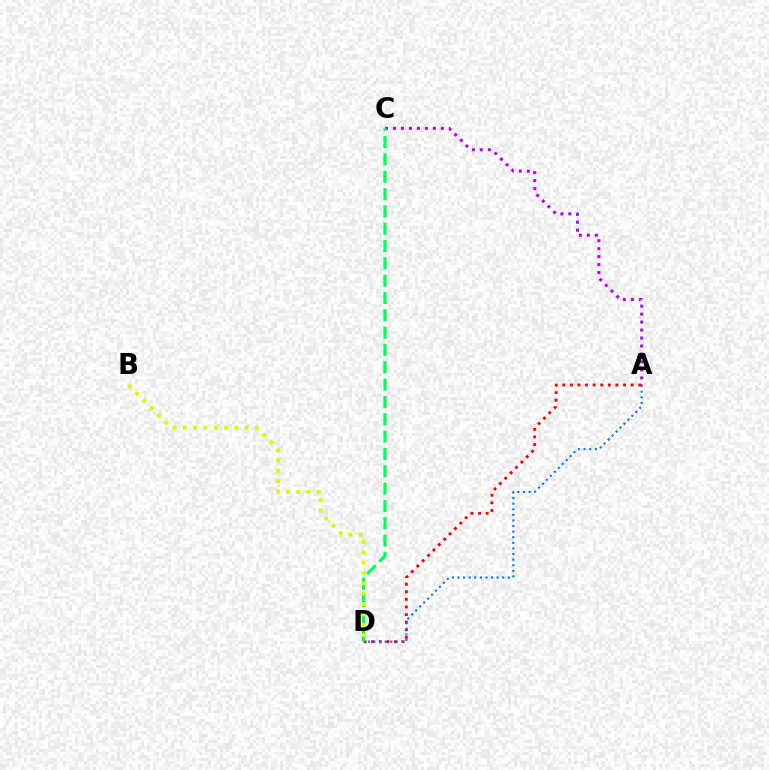{('A', 'C'): [{'color': '#b900ff', 'line_style': 'dotted', 'thickness': 2.17}], ('A', 'D'): [{'color': '#ff0000', 'line_style': 'dotted', 'thickness': 2.07}, {'color': '#0074ff', 'line_style': 'dotted', 'thickness': 1.52}], ('C', 'D'): [{'color': '#00ff5c', 'line_style': 'dashed', 'thickness': 2.35}], ('B', 'D'): [{'color': '#d1ff00', 'line_style': 'dotted', 'thickness': 2.8}]}